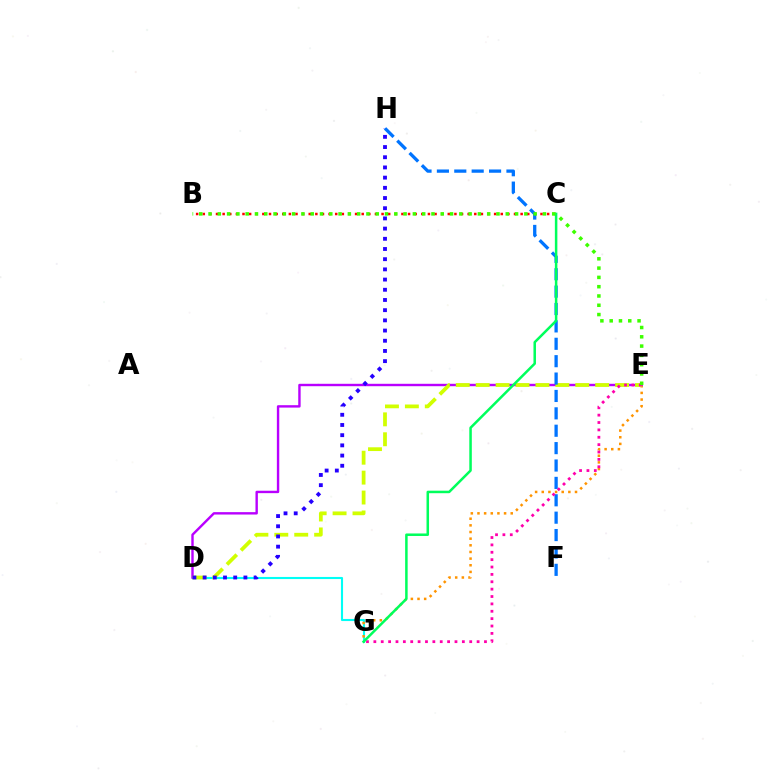{('D', 'G'): [{'color': '#00fff6', 'line_style': 'solid', 'thickness': 1.52}], ('B', 'C'): [{'color': '#ff0000', 'line_style': 'dotted', 'thickness': 1.8}], ('E', 'G'): [{'color': '#ff9400', 'line_style': 'dotted', 'thickness': 1.81}, {'color': '#ff00ac', 'line_style': 'dotted', 'thickness': 2.0}], ('D', 'E'): [{'color': '#b900ff', 'line_style': 'solid', 'thickness': 1.73}, {'color': '#d1ff00', 'line_style': 'dashed', 'thickness': 2.71}], ('D', 'H'): [{'color': '#2500ff', 'line_style': 'dotted', 'thickness': 2.77}], ('F', 'H'): [{'color': '#0074ff', 'line_style': 'dashed', 'thickness': 2.36}], ('C', 'G'): [{'color': '#00ff5c', 'line_style': 'solid', 'thickness': 1.81}], ('B', 'E'): [{'color': '#3dff00', 'line_style': 'dotted', 'thickness': 2.52}]}